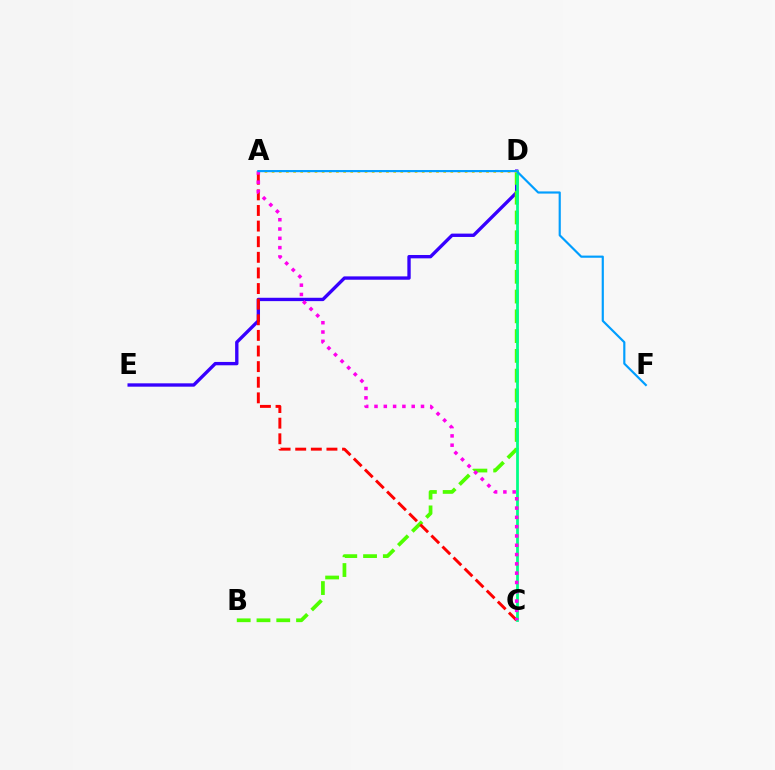{('D', 'E'): [{'color': '#3700ff', 'line_style': 'solid', 'thickness': 2.41}], ('B', 'D'): [{'color': '#4fff00', 'line_style': 'dashed', 'thickness': 2.69}], ('A', 'C'): [{'color': '#ff0000', 'line_style': 'dashed', 'thickness': 2.12}, {'color': '#ff00ed', 'line_style': 'dotted', 'thickness': 2.53}], ('C', 'D'): [{'color': '#00ff86', 'line_style': 'solid', 'thickness': 1.99}], ('A', 'D'): [{'color': '#ffd500', 'line_style': 'dotted', 'thickness': 1.94}], ('A', 'F'): [{'color': '#009eff', 'line_style': 'solid', 'thickness': 1.56}]}